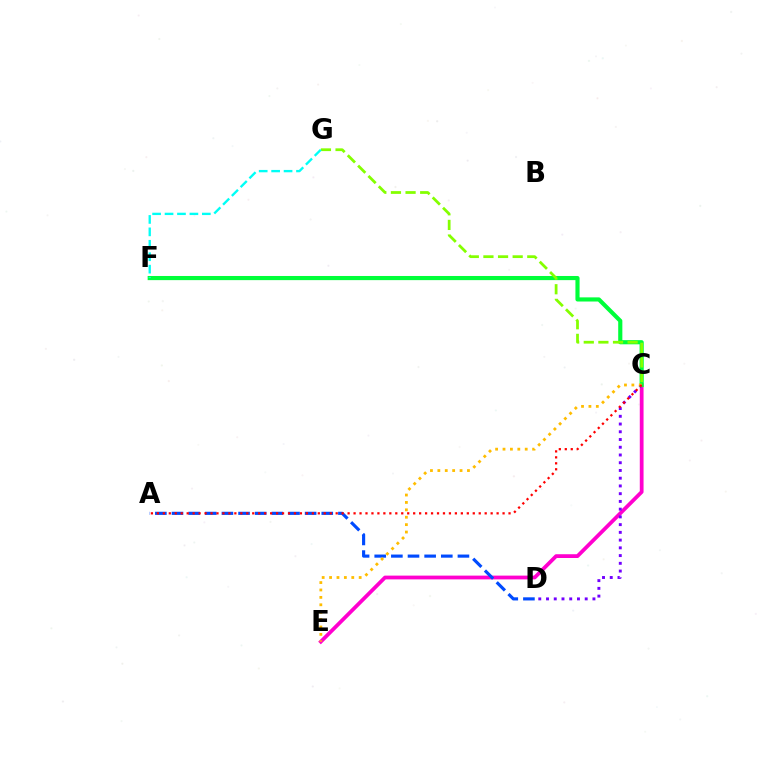{('C', 'E'): [{'color': '#ff00cf', 'line_style': 'solid', 'thickness': 2.71}, {'color': '#ffbd00', 'line_style': 'dotted', 'thickness': 2.01}], ('C', 'D'): [{'color': '#7200ff', 'line_style': 'dotted', 'thickness': 2.1}], ('A', 'D'): [{'color': '#004bff', 'line_style': 'dashed', 'thickness': 2.26}], ('C', 'F'): [{'color': '#00ff39', 'line_style': 'solid', 'thickness': 2.98}], ('C', 'G'): [{'color': '#84ff00', 'line_style': 'dashed', 'thickness': 1.99}], ('A', 'C'): [{'color': '#ff0000', 'line_style': 'dotted', 'thickness': 1.62}], ('F', 'G'): [{'color': '#00fff6', 'line_style': 'dashed', 'thickness': 1.69}]}